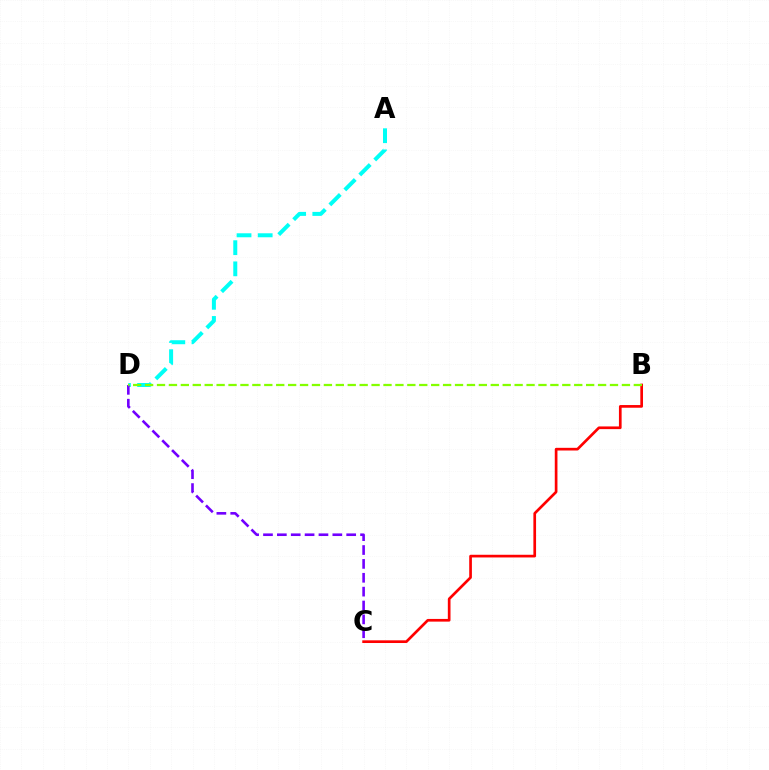{('A', 'D'): [{'color': '#00fff6', 'line_style': 'dashed', 'thickness': 2.87}], ('C', 'D'): [{'color': '#7200ff', 'line_style': 'dashed', 'thickness': 1.88}], ('B', 'C'): [{'color': '#ff0000', 'line_style': 'solid', 'thickness': 1.93}], ('B', 'D'): [{'color': '#84ff00', 'line_style': 'dashed', 'thickness': 1.62}]}